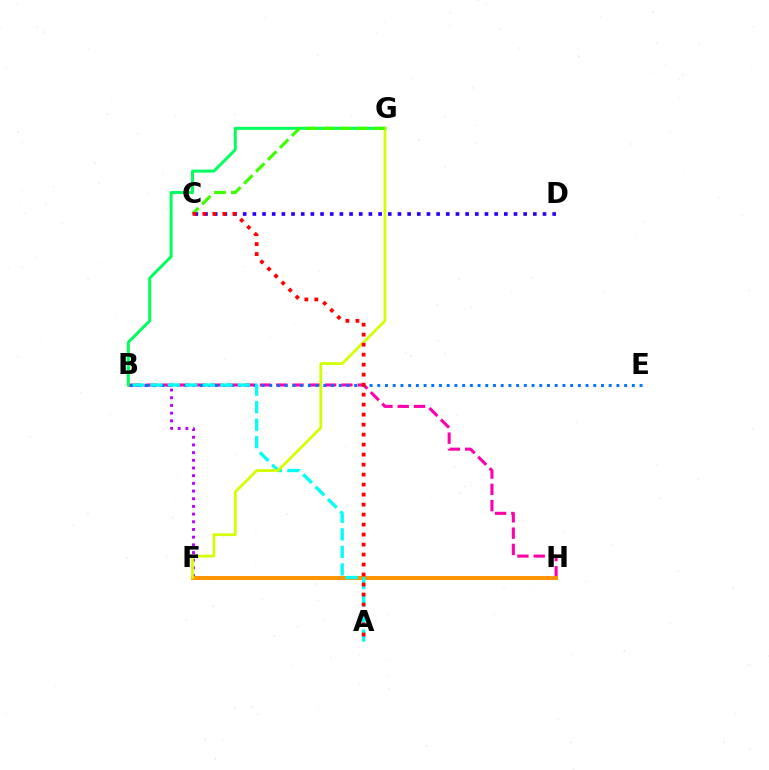{('B', 'F'): [{'color': '#b900ff', 'line_style': 'dotted', 'thickness': 2.09}], ('B', 'H'): [{'color': '#ff00ac', 'line_style': 'dashed', 'thickness': 2.21}], ('F', 'H'): [{'color': '#ff9400', 'line_style': 'solid', 'thickness': 2.86}], ('C', 'D'): [{'color': '#2500ff', 'line_style': 'dotted', 'thickness': 2.63}], ('B', 'E'): [{'color': '#0074ff', 'line_style': 'dotted', 'thickness': 2.1}], ('B', 'G'): [{'color': '#00ff5c', 'line_style': 'solid', 'thickness': 2.14}], ('A', 'B'): [{'color': '#00fff6', 'line_style': 'dashed', 'thickness': 2.38}], ('F', 'G'): [{'color': '#d1ff00', 'line_style': 'solid', 'thickness': 1.97}], ('C', 'G'): [{'color': '#3dff00', 'line_style': 'dashed', 'thickness': 2.29}], ('A', 'C'): [{'color': '#ff0000', 'line_style': 'dotted', 'thickness': 2.72}]}